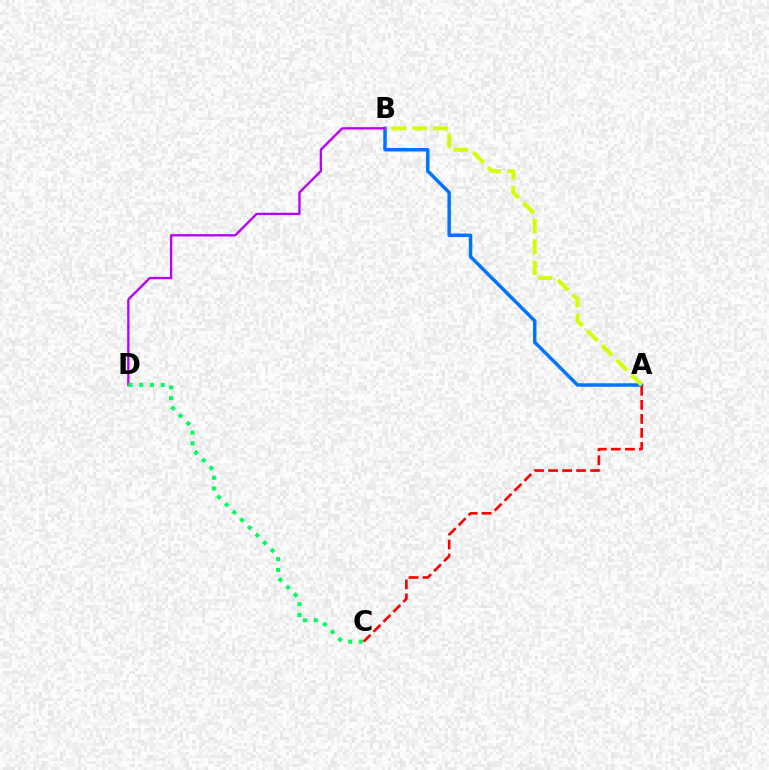{('A', 'B'): [{'color': '#0074ff', 'line_style': 'solid', 'thickness': 2.5}, {'color': '#d1ff00', 'line_style': 'dashed', 'thickness': 2.83}], ('B', 'D'): [{'color': '#b900ff', 'line_style': 'solid', 'thickness': 1.68}], ('A', 'C'): [{'color': '#ff0000', 'line_style': 'dashed', 'thickness': 1.91}], ('C', 'D'): [{'color': '#00ff5c', 'line_style': 'dotted', 'thickness': 2.93}]}